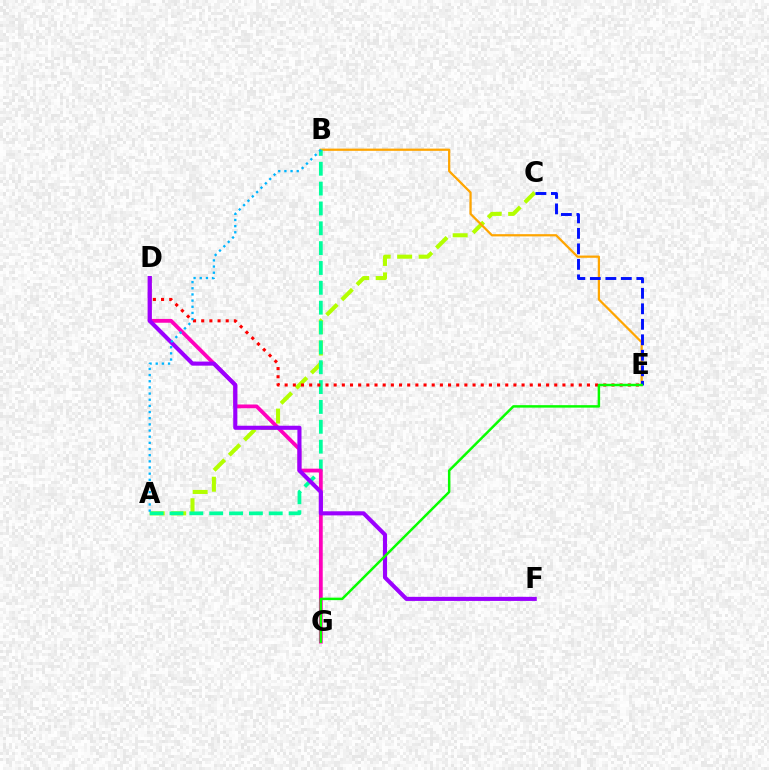{('A', 'C'): [{'color': '#b3ff00', 'line_style': 'dashed', 'thickness': 2.91}], ('B', 'E'): [{'color': '#ffa500', 'line_style': 'solid', 'thickness': 1.61}], ('A', 'B'): [{'color': '#00ff9d', 'line_style': 'dashed', 'thickness': 2.7}, {'color': '#00b5ff', 'line_style': 'dotted', 'thickness': 1.67}], ('D', 'G'): [{'color': '#ff00bd', 'line_style': 'solid', 'thickness': 2.73}], ('D', 'E'): [{'color': '#ff0000', 'line_style': 'dotted', 'thickness': 2.22}], ('C', 'E'): [{'color': '#0010ff', 'line_style': 'dashed', 'thickness': 2.1}], ('D', 'F'): [{'color': '#9b00ff', 'line_style': 'solid', 'thickness': 2.95}], ('E', 'G'): [{'color': '#08ff00', 'line_style': 'solid', 'thickness': 1.79}]}